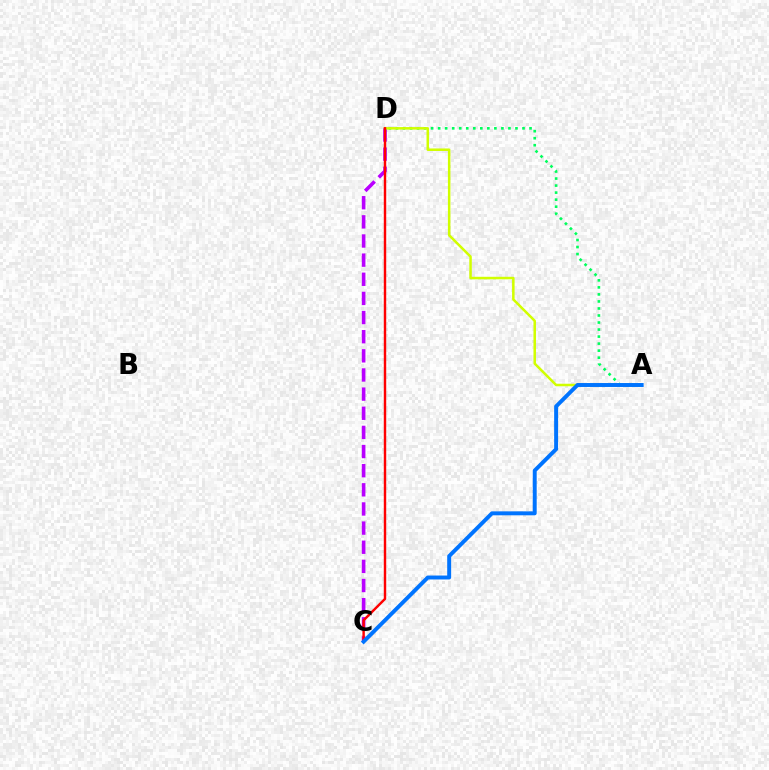{('A', 'D'): [{'color': '#00ff5c', 'line_style': 'dotted', 'thickness': 1.91}, {'color': '#d1ff00', 'line_style': 'solid', 'thickness': 1.82}], ('C', 'D'): [{'color': '#b900ff', 'line_style': 'dashed', 'thickness': 2.6}, {'color': '#ff0000', 'line_style': 'solid', 'thickness': 1.75}], ('A', 'C'): [{'color': '#0074ff', 'line_style': 'solid', 'thickness': 2.83}]}